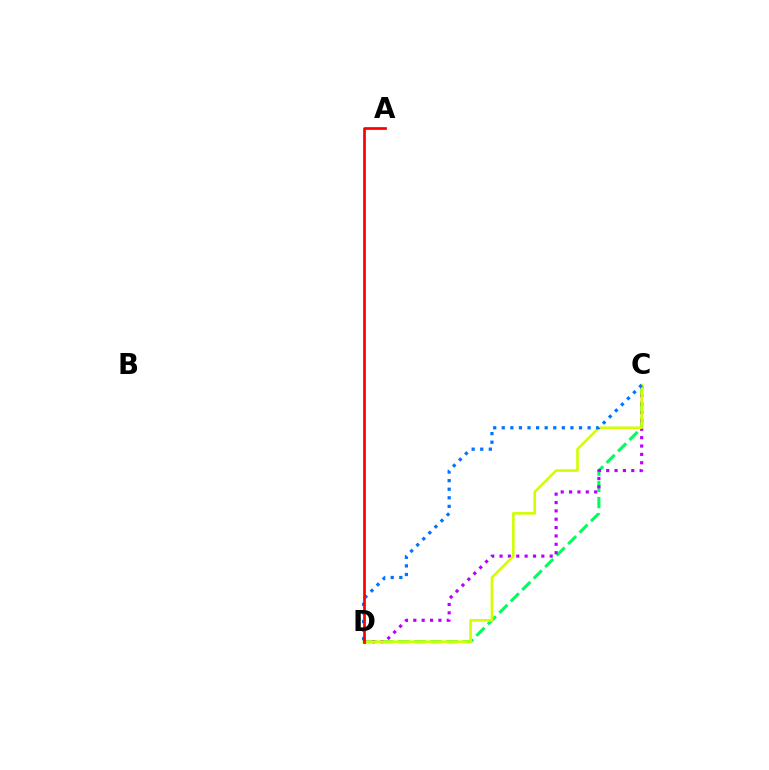{('C', 'D'): [{'color': '#00ff5c', 'line_style': 'dashed', 'thickness': 2.2}, {'color': '#b900ff', 'line_style': 'dotted', 'thickness': 2.27}, {'color': '#d1ff00', 'line_style': 'solid', 'thickness': 1.89}, {'color': '#0074ff', 'line_style': 'dotted', 'thickness': 2.33}], ('A', 'D'): [{'color': '#ff0000', 'line_style': 'solid', 'thickness': 1.95}]}